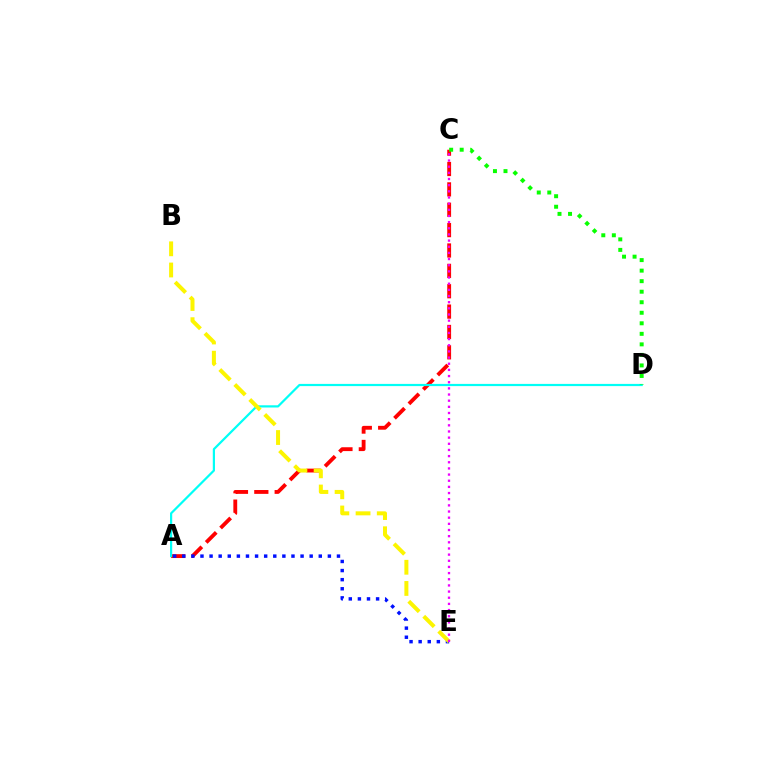{('A', 'C'): [{'color': '#ff0000', 'line_style': 'dashed', 'thickness': 2.77}], ('A', 'E'): [{'color': '#0010ff', 'line_style': 'dotted', 'thickness': 2.47}], ('A', 'D'): [{'color': '#00fff6', 'line_style': 'solid', 'thickness': 1.59}], ('B', 'E'): [{'color': '#fcf500', 'line_style': 'dashed', 'thickness': 2.88}], ('C', 'D'): [{'color': '#08ff00', 'line_style': 'dotted', 'thickness': 2.86}], ('C', 'E'): [{'color': '#ee00ff', 'line_style': 'dotted', 'thickness': 1.67}]}